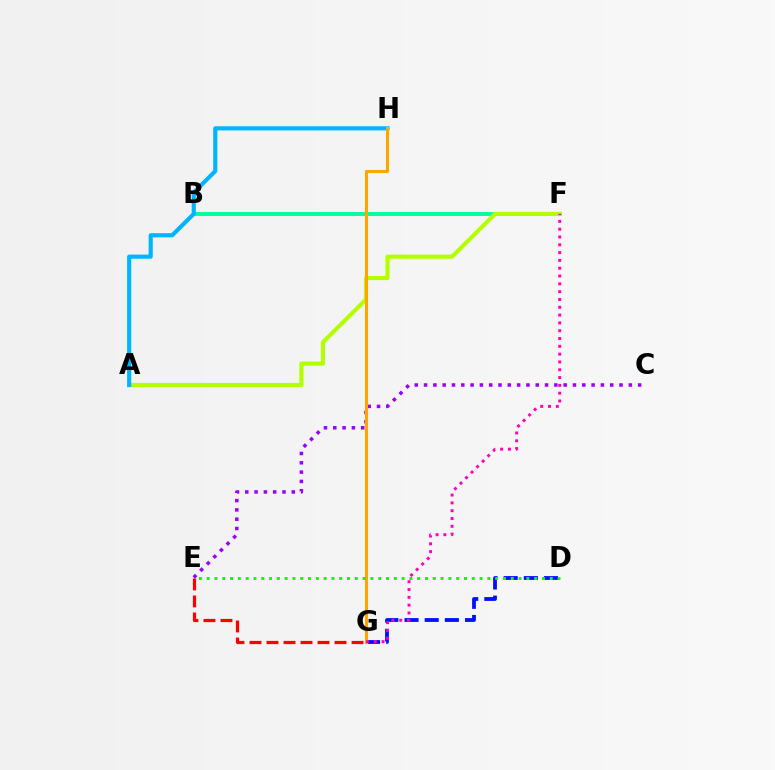{('E', 'G'): [{'color': '#ff0000', 'line_style': 'dashed', 'thickness': 2.31}], ('B', 'F'): [{'color': '#00ff9d', 'line_style': 'solid', 'thickness': 2.82}], ('C', 'E'): [{'color': '#9b00ff', 'line_style': 'dotted', 'thickness': 2.53}], ('A', 'F'): [{'color': '#b3ff00', 'line_style': 'solid', 'thickness': 2.97}], ('A', 'H'): [{'color': '#00b5ff', 'line_style': 'solid', 'thickness': 2.97}], ('D', 'G'): [{'color': '#0010ff', 'line_style': 'dashed', 'thickness': 2.74}], ('G', 'H'): [{'color': '#ffa500', 'line_style': 'solid', 'thickness': 2.2}], ('F', 'G'): [{'color': '#ff00bd', 'line_style': 'dotted', 'thickness': 2.12}], ('D', 'E'): [{'color': '#08ff00', 'line_style': 'dotted', 'thickness': 2.12}]}